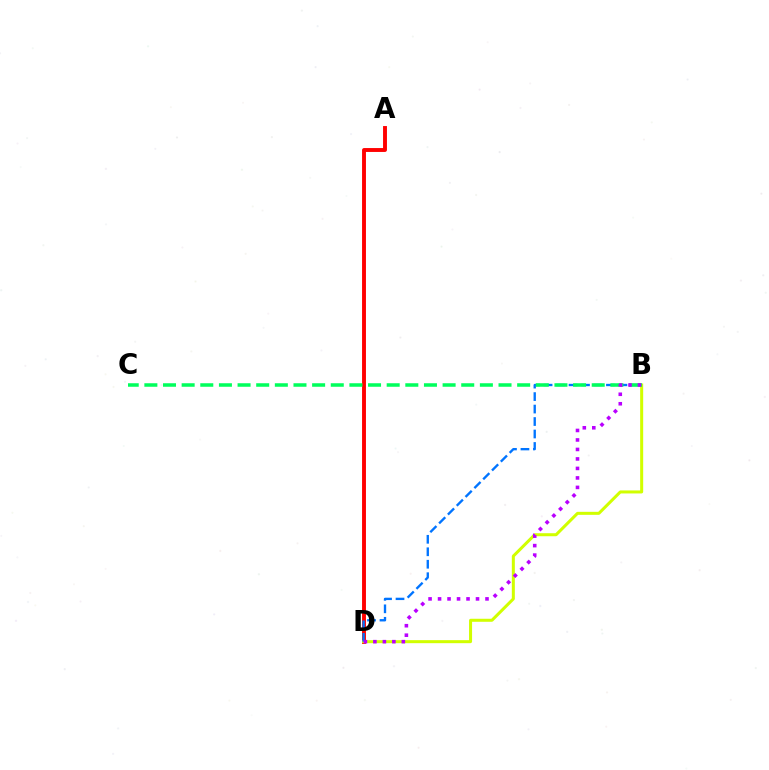{('A', 'D'): [{'color': '#ff0000', 'line_style': 'solid', 'thickness': 2.81}], ('B', 'D'): [{'color': '#d1ff00', 'line_style': 'solid', 'thickness': 2.18}, {'color': '#0074ff', 'line_style': 'dashed', 'thickness': 1.69}, {'color': '#b900ff', 'line_style': 'dotted', 'thickness': 2.58}], ('B', 'C'): [{'color': '#00ff5c', 'line_style': 'dashed', 'thickness': 2.53}]}